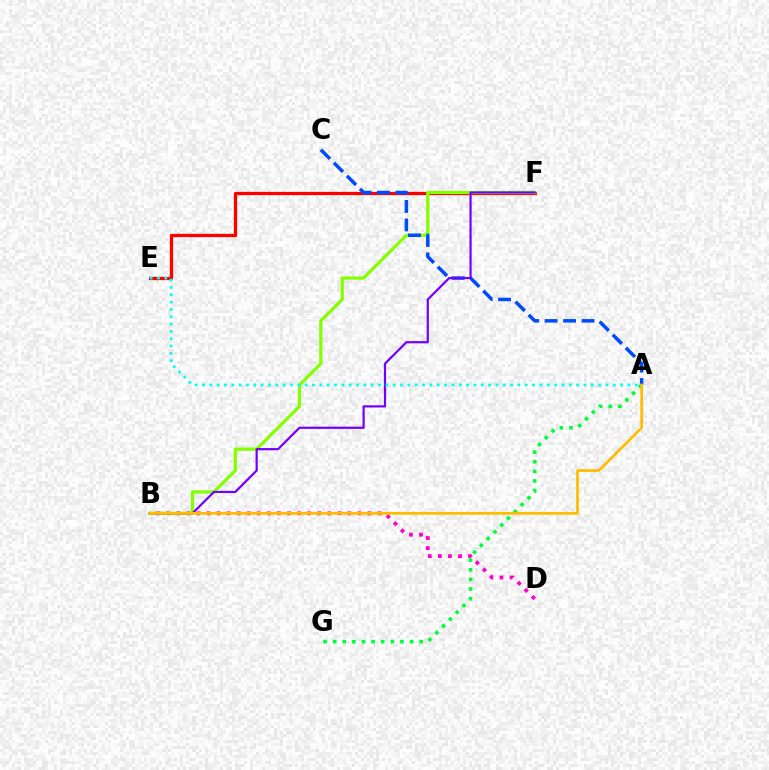{('E', 'F'): [{'color': '#ff0000', 'line_style': 'solid', 'thickness': 2.34}], ('B', 'D'): [{'color': '#ff00cf', 'line_style': 'dotted', 'thickness': 2.73}], ('B', 'F'): [{'color': '#84ff00', 'line_style': 'solid', 'thickness': 2.32}, {'color': '#7200ff', 'line_style': 'solid', 'thickness': 1.59}], ('A', 'C'): [{'color': '#004bff', 'line_style': 'dashed', 'thickness': 2.51}], ('A', 'G'): [{'color': '#00ff39', 'line_style': 'dotted', 'thickness': 2.61}], ('A', 'B'): [{'color': '#ffbd00', 'line_style': 'solid', 'thickness': 1.96}], ('A', 'E'): [{'color': '#00fff6', 'line_style': 'dotted', 'thickness': 1.99}]}